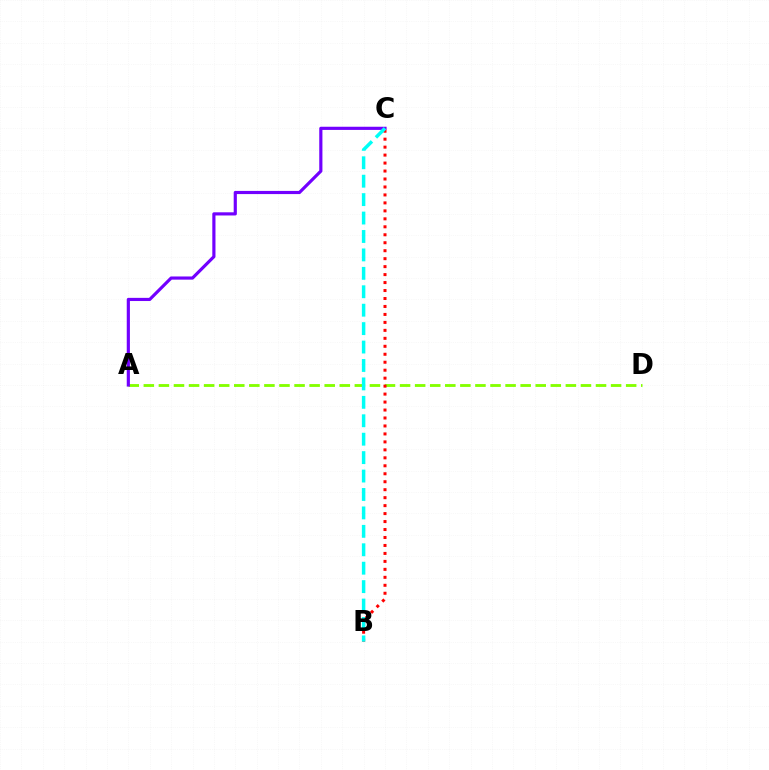{('A', 'D'): [{'color': '#84ff00', 'line_style': 'dashed', 'thickness': 2.05}], ('A', 'C'): [{'color': '#7200ff', 'line_style': 'solid', 'thickness': 2.28}], ('B', 'C'): [{'color': '#ff0000', 'line_style': 'dotted', 'thickness': 2.16}, {'color': '#00fff6', 'line_style': 'dashed', 'thickness': 2.5}]}